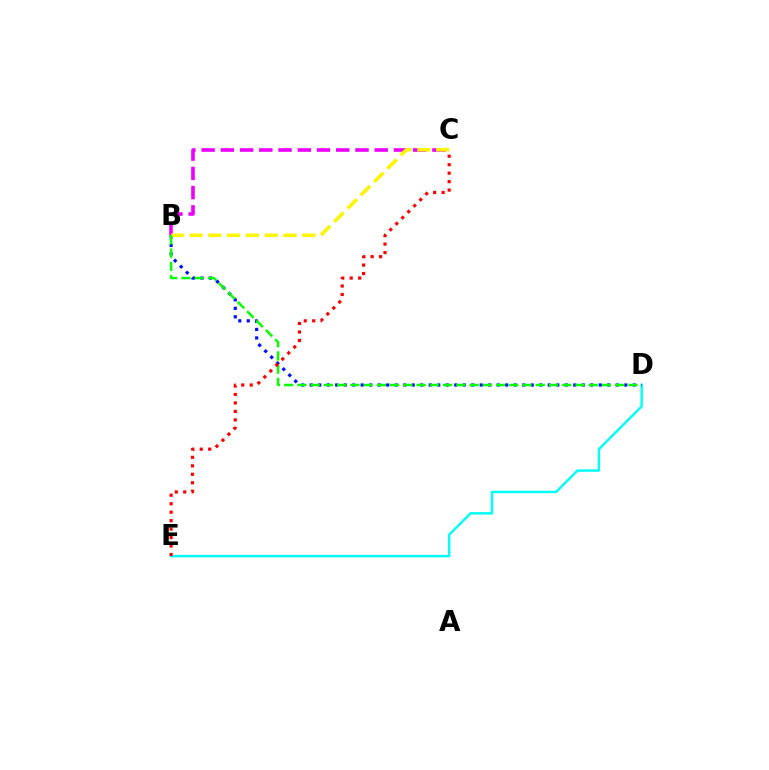{('D', 'E'): [{'color': '#00fff6', 'line_style': 'solid', 'thickness': 1.76}], ('B', 'C'): [{'color': '#ee00ff', 'line_style': 'dashed', 'thickness': 2.61}, {'color': '#fcf500', 'line_style': 'dashed', 'thickness': 2.55}], ('B', 'D'): [{'color': '#0010ff', 'line_style': 'dotted', 'thickness': 2.31}, {'color': '#08ff00', 'line_style': 'dashed', 'thickness': 1.8}], ('C', 'E'): [{'color': '#ff0000', 'line_style': 'dotted', 'thickness': 2.3}]}